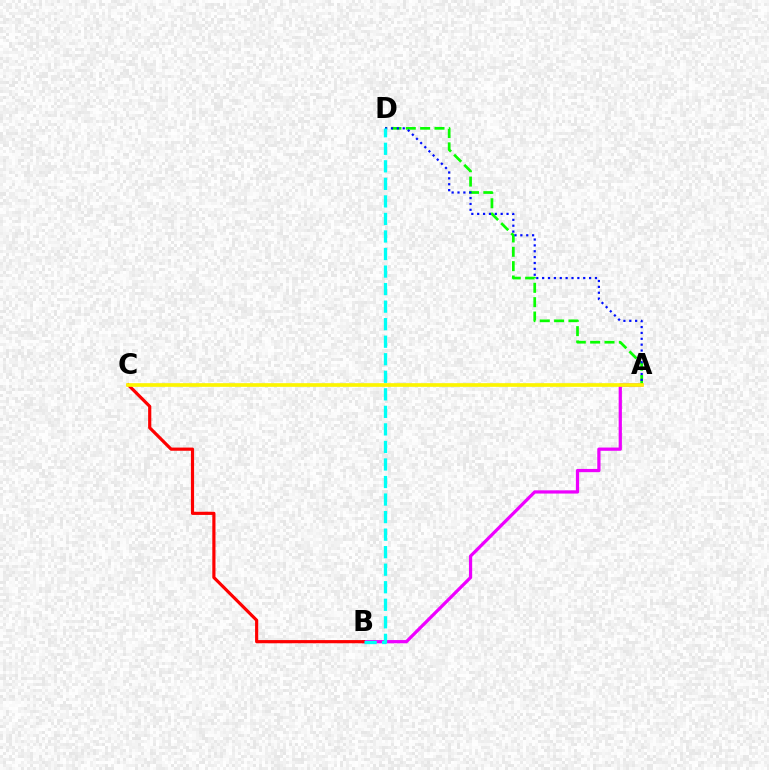{('A', 'B'): [{'color': '#ee00ff', 'line_style': 'solid', 'thickness': 2.33}], ('A', 'D'): [{'color': '#08ff00', 'line_style': 'dashed', 'thickness': 1.95}, {'color': '#0010ff', 'line_style': 'dotted', 'thickness': 1.59}], ('B', 'C'): [{'color': '#ff0000', 'line_style': 'solid', 'thickness': 2.29}], ('B', 'D'): [{'color': '#00fff6', 'line_style': 'dashed', 'thickness': 2.38}], ('A', 'C'): [{'color': '#fcf500', 'line_style': 'solid', 'thickness': 2.64}]}